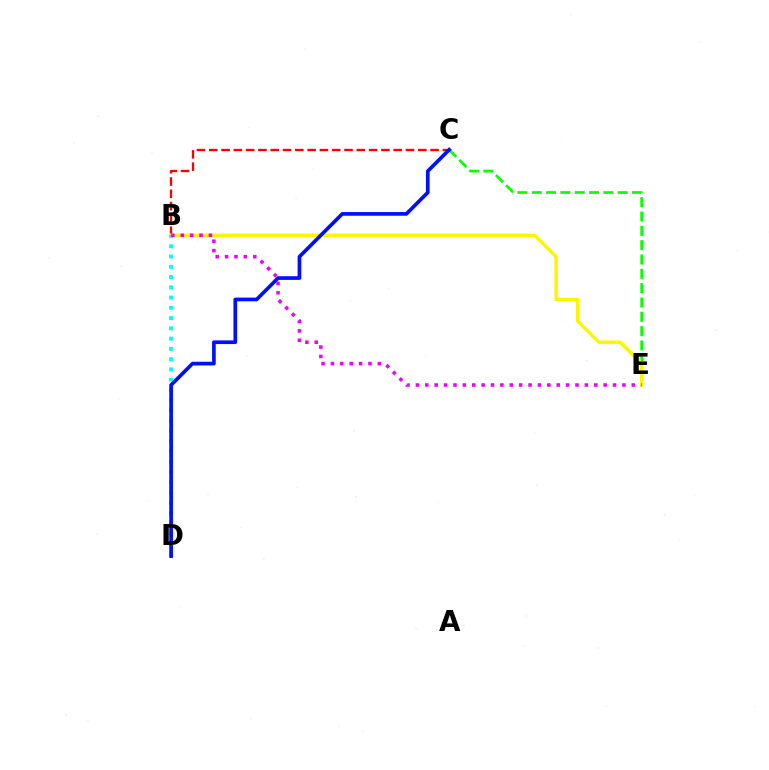{('B', 'C'): [{'color': '#ff0000', 'line_style': 'dashed', 'thickness': 1.67}], ('C', 'E'): [{'color': '#08ff00', 'line_style': 'dashed', 'thickness': 1.95}], ('B', 'E'): [{'color': '#fcf500', 'line_style': 'solid', 'thickness': 2.47}, {'color': '#ee00ff', 'line_style': 'dotted', 'thickness': 2.55}], ('B', 'D'): [{'color': '#00fff6', 'line_style': 'dotted', 'thickness': 2.79}], ('C', 'D'): [{'color': '#0010ff', 'line_style': 'solid', 'thickness': 2.65}]}